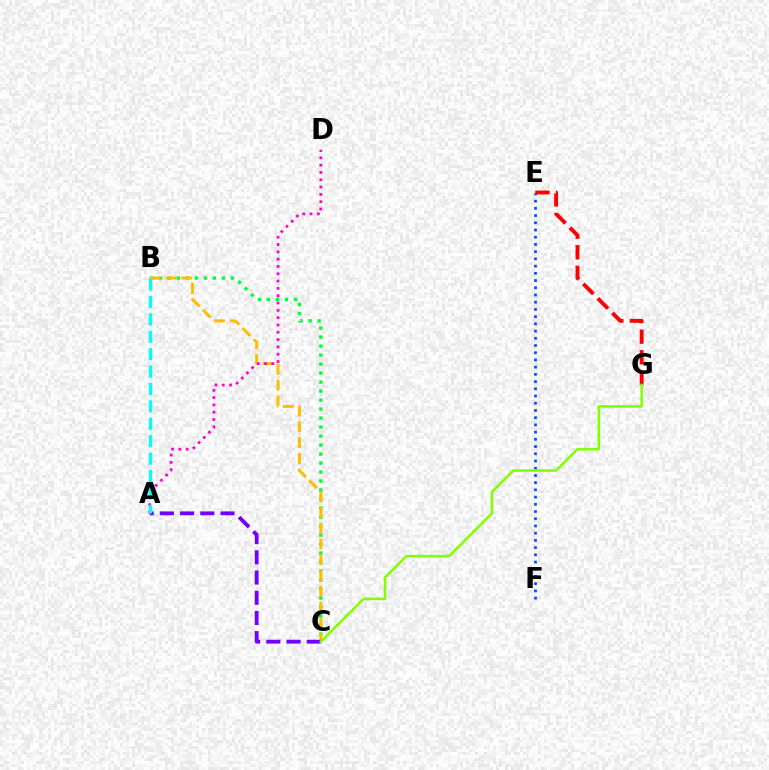{('B', 'C'): [{'color': '#00ff39', 'line_style': 'dotted', 'thickness': 2.44}, {'color': '#ffbd00', 'line_style': 'dashed', 'thickness': 2.14}], ('E', 'F'): [{'color': '#004bff', 'line_style': 'dotted', 'thickness': 1.96}], ('A', 'C'): [{'color': '#7200ff', 'line_style': 'dashed', 'thickness': 2.75}], ('E', 'G'): [{'color': '#ff0000', 'line_style': 'dashed', 'thickness': 2.8}], ('C', 'G'): [{'color': '#84ff00', 'line_style': 'solid', 'thickness': 1.86}], ('A', 'D'): [{'color': '#ff00cf', 'line_style': 'dotted', 'thickness': 1.99}], ('A', 'B'): [{'color': '#00fff6', 'line_style': 'dashed', 'thickness': 2.36}]}